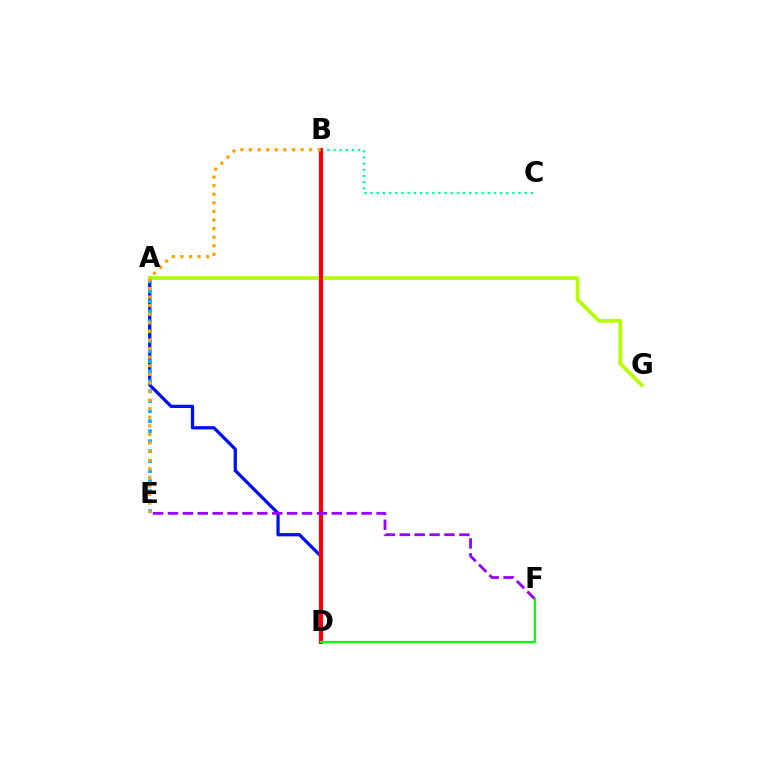{('A', 'D'): [{'color': '#0010ff', 'line_style': 'solid', 'thickness': 2.35}], ('A', 'G'): [{'color': '#b3ff00', 'line_style': 'solid', 'thickness': 2.69}], ('B', 'D'): [{'color': '#ff00bd', 'line_style': 'solid', 'thickness': 2.98}, {'color': '#ff0000', 'line_style': 'solid', 'thickness': 2.74}], ('B', 'C'): [{'color': '#00ff9d', 'line_style': 'dotted', 'thickness': 1.67}], ('A', 'E'): [{'color': '#00b5ff', 'line_style': 'dotted', 'thickness': 2.71}], ('E', 'F'): [{'color': '#9b00ff', 'line_style': 'dashed', 'thickness': 2.02}], ('B', 'E'): [{'color': '#ffa500', 'line_style': 'dotted', 'thickness': 2.33}], ('D', 'F'): [{'color': '#08ff00', 'line_style': 'solid', 'thickness': 1.67}]}